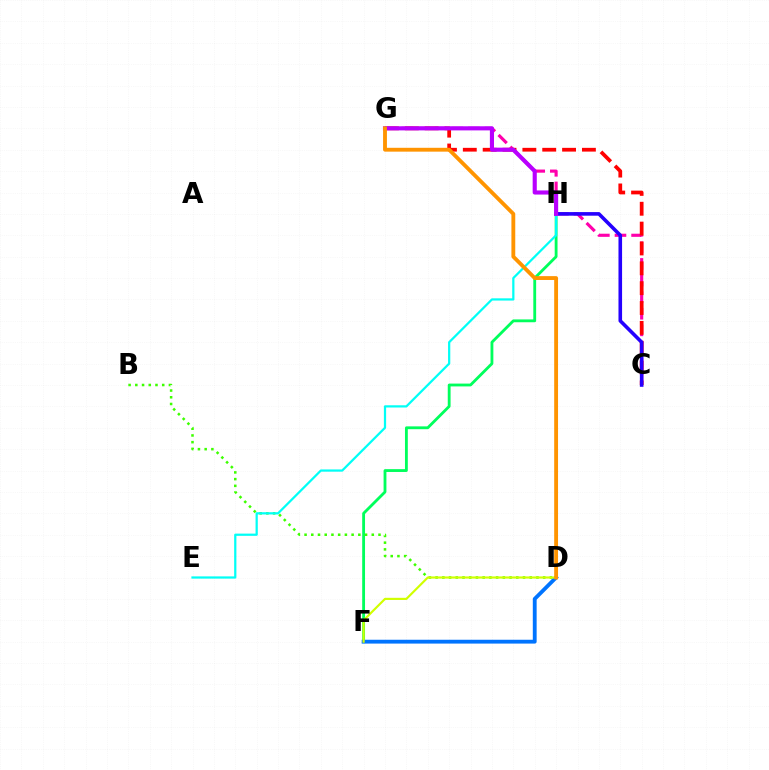{('C', 'G'): [{'color': '#ff00ac', 'line_style': 'dashed', 'thickness': 2.26}, {'color': '#ff0000', 'line_style': 'dashed', 'thickness': 2.7}], ('F', 'H'): [{'color': '#00ff5c', 'line_style': 'solid', 'thickness': 2.04}], ('B', 'D'): [{'color': '#3dff00', 'line_style': 'dotted', 'thickness': 1.83}], ('D', 'F'): [{'color': '#0074ff', 'line_style': 'solid', 'thickness': 2.76}, {'color': '#d1ff00', 'line_style': 'solid', 'thickness': 1.55}], ('C', 'H'): [{'color': '#2500ff', 'line_style': 'solid', 'thickness': 2.59}], ('E', 'H'): [{'color': '#00fff6', 'line_style': 'solid', 'thickness': 1.61}], ('G', 'H'): [{'color': '#b900ff', 'line_style': 'solid', 'thickness': 2.97}], ('D', 'G'): [{'color': '#ff9400', 'line_style': 'solid', 'thickness': 2.77}]}